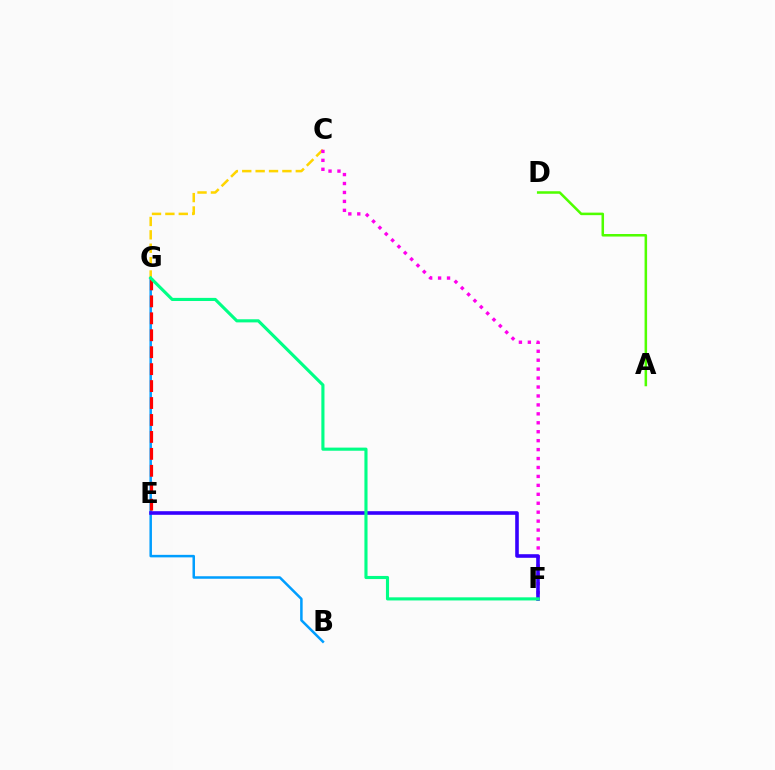{('C', 'G'): [{'color': '#ffd500', 'line_style': 'dashed', 'thickness': 1.82}], ('B', 'G'): [{'color': '#009eff', 'line_style': 'solid', 'thickness': 1.81}], ('E', 'G'): [{'color': '#ff0000', 'line_style': 'dashed', 'thickness': 2.3}], ('C', 'F'): [{'color': '#ff00ed', 'line_style': 'dotted', 'thickness': 2.43}], ('A', 'D'): [{'color': '#4fff00', 'line_style': 'solid', 'thickness': 1.82}], ('E', 'F'): [{'color': '#3700ff', 'line_style': 'solid', 'thickness': 2.59}], ('F', 'G'): [{'color': '#00ff86', 'line_style': 'solid', 'thickness': 2.24}]}